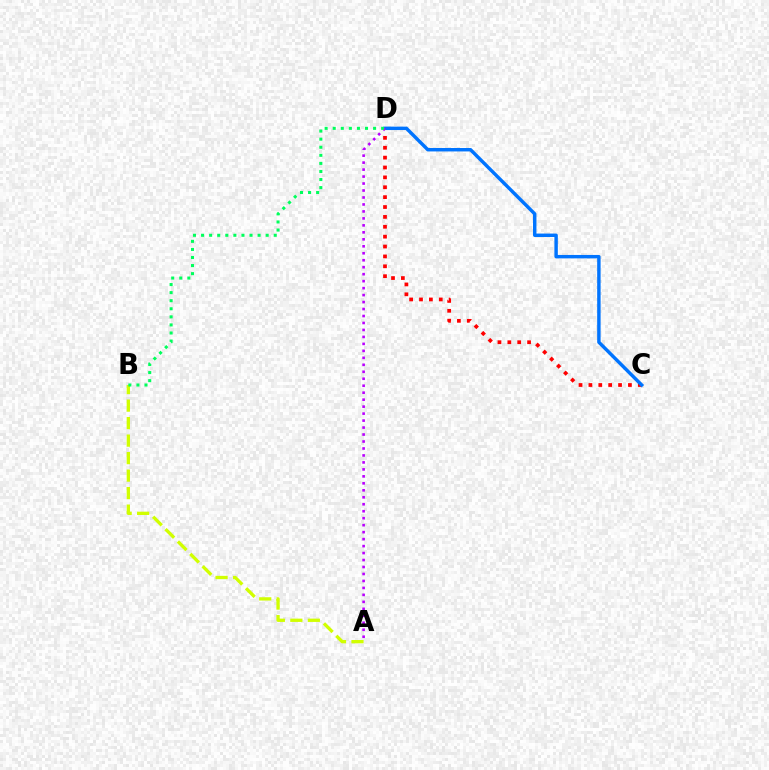{('C', 'D'): [{'color': '#ff0000', 'line_style': 'dotted', 'thickness': 2.68}, {'color': '#0074ff', 'line_style': 'solid', 'thickness': 2.47}], ('A', 'D'): [{'color': '#b900ff', 'line_style': 'dotted', 'thickness': 1.89}], ('A', 'B'): [{'color': '#d1ff00', 'line_style': 'dashed', 'thickness': 2.38}], ('B', 'D'): [{'color': '#00ff5c', 'line_style': 'dotted', 'thickness': 2.19}]}